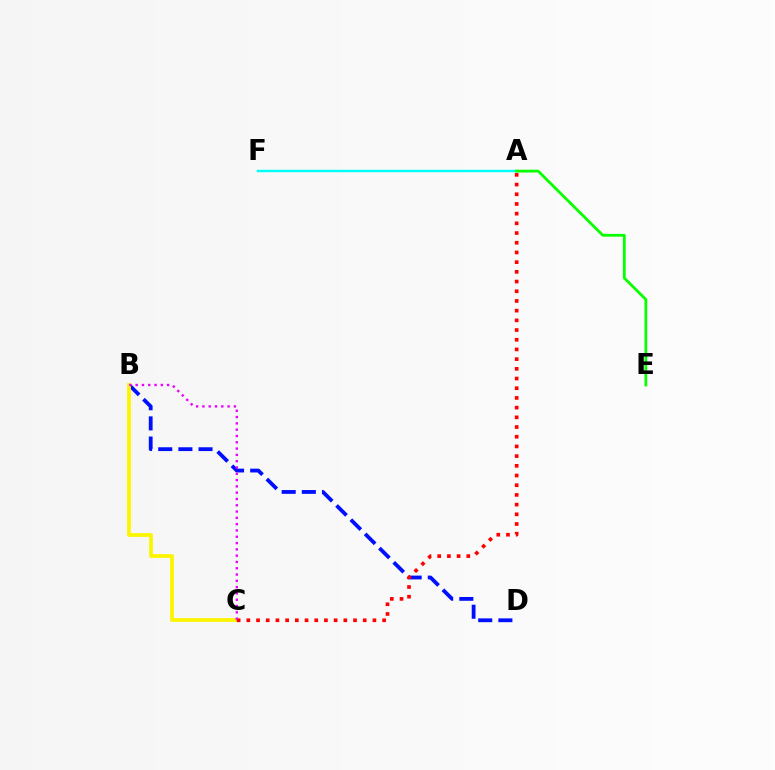{('A', 'F'): [{'color': '#00fff6', 'line_style': 'solid', 'thickness': 1.74}], ('B', 'D'): [{'color': '#0010ff', 'line_style': 'dashed', 'thickness': 2.74}], ('B', 'C'): [{'color': '#fcf500', 'line_style': 'solid', 'thickness': 2.73}, {'color': '#ee00ff', 'line_style': 'dotted', 'thickness': 1.71}], ('A', 'C'): [{'color': '#ff0000', 'line_style': 'dotted', 'thickness': 2.64}], ('A', 'E'): [{'color': '#08ff00', 'line_style': 'solid', 'thickness': 2.0}]}